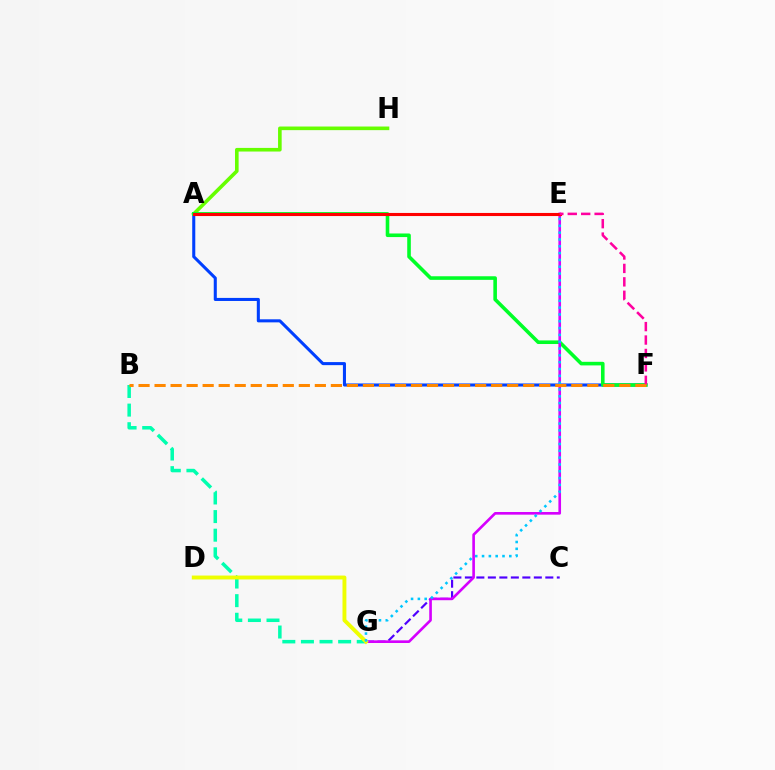{('A', 'H'): [{'color': '#66ff00', 'line_style': 'solid', 'thickness': 2.6}], ('A', 'F'): [{'color': '#003fff', 'line_style': 'solid', 'thickness': 2.2}, {'color': '#00ff27', 'line_style': 'solid', 'thickness': 2.59}], ('C', 'G'): [{'color': '#4f00ff', 'line_style': 'dashed', 'thickness': 1.56}], ('B', 'G'): [{'color': '#00ffaf', 'line_style': 'dashed', 'thickness': 2.53}], ('E', 'G'): [{'color': '#d600ff', 'line_style': 'solid', 'thickness': 1.9}, {'color': '#00c7ff', 'line_style': 'dotted', 'thickness': 1.85}], ('A', 'E'): [{'color': '#ff0000', 'line_style': 'solid', 'thickness': 2.23}], ('D', 'G'): [{'color': '#eeff00', 'line_style': 'solid', 'thickness': 2.8}], ('E', 'F'): [{'color': '#ff00a0', 'line_style': 'dashed', 'thickness': 1.82}], ('B', 'F'): [{'color': '#ff8800', 'line_style': 'dashed', 'thickness': 2.18}]}